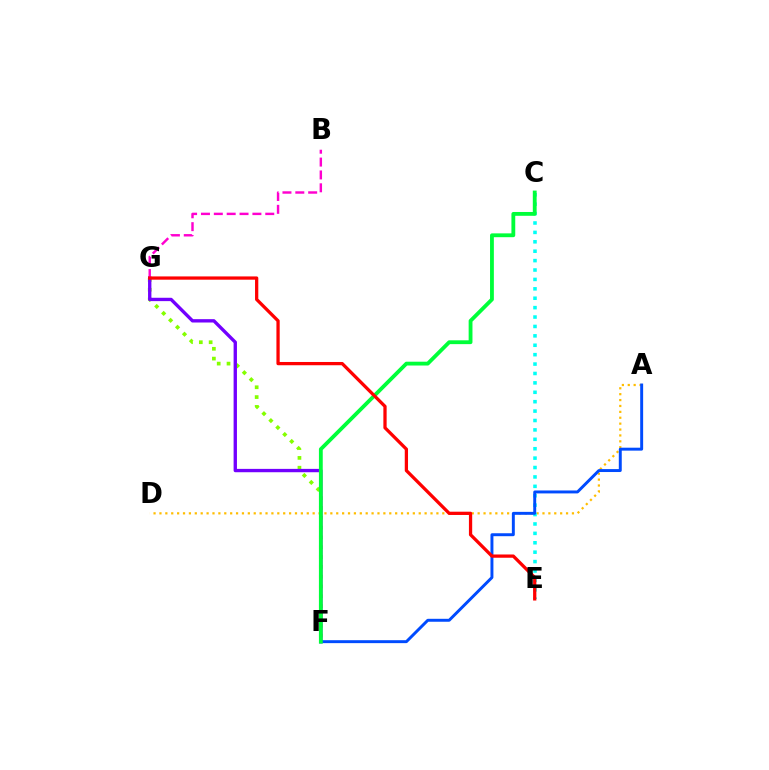{('F', 'G'): [{'color': '#84ff00', 'line_style': 'dotted', 'thickness': 2.67}, {'color': '#7200ff', 'line_style': 'solid', 'thickness': 2.41}], ('A', 'D'): [{'color': '#ffbd00', 'line_style': 'dotted', 'thickness': 1.6}], ('C', 'E'): [{'color': '#00fff6', 'line_style': 'dotted', 'thickness': 2.56}], ('B', 'G'): [{'color': '#ff00cf', 'line_style': 'dashed', 'thickness': 1.75}], ('A', 'F'): [{'color': '#004bff', 'line_style': 'solid', 'thickness': 2.12}], ('C', 'F'): [{'color': '#00ff39', 'line_style': 'solid', 'thickness': 2.75}], ('E', 'G'): [{'color': '#ff0000', 'line_style': 'solid', 'thickness': 2.35}]}